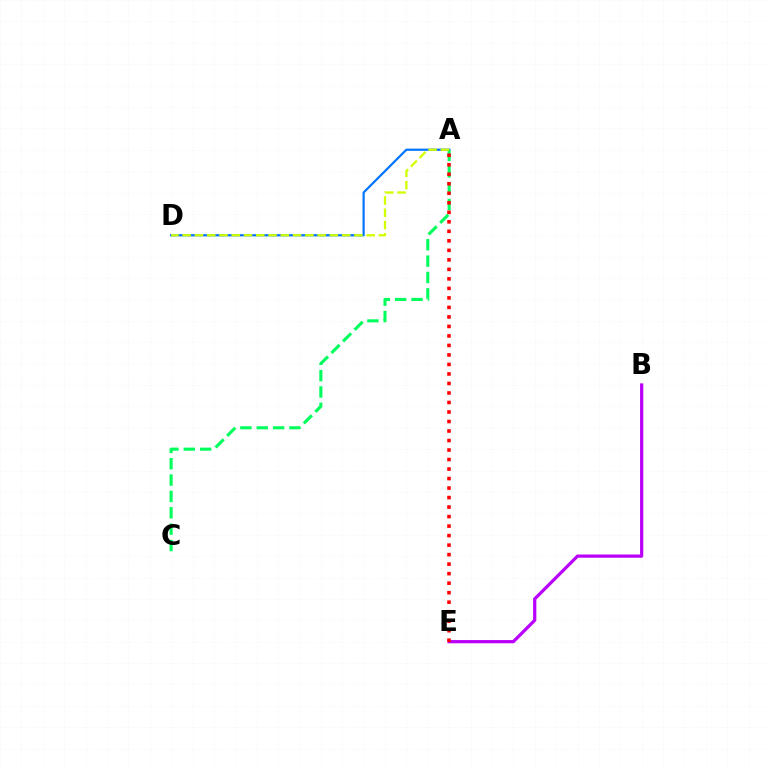{('B', 'E'): [{'color': '#b900ff', 'line_style': 'solid', 'thickness': 2.32}], ('A', 'D'): [{'color': '#0074ff', 'line_style': 'solid', 'thickness': 1.59}, {'color': '#d1ff00', 'line_style': 'dashed', 'thickness': 1.67}], ('A', 'C'): [{'color': '#00ff5c', 'line_style': 'dashed', 'thickness': 2.22}], ('A', 'E'): [{'color': '#ff0000', 'line_style': 'dotted', 'thickness': 2.58}]}